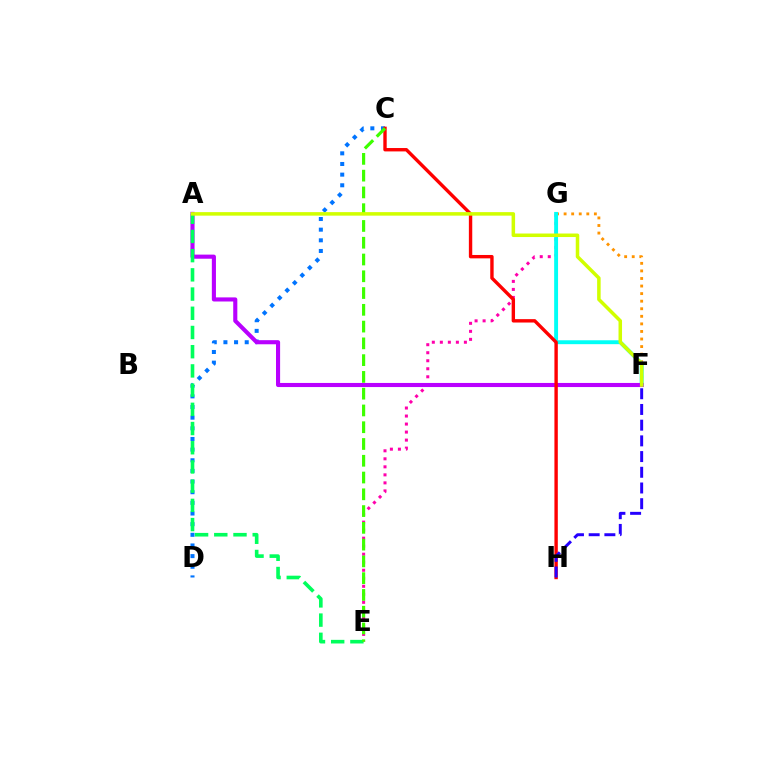{('E', 'G'): [{'color': '#ff00ac', 'line_style': 'dotted', 'thickness': 2.18}], ('C', 'D'): [{'color': '#0074ff', 'line_style': 'dotted', 'thickness': 2.89}], ('F', 'G'): [{'color': '#ff9400', 'line_style': 'dotted', 'thickness': 2.06}, {'color': '#00fff6', 'line_style': 'solid', 'thickness': 2.8}], ('A', 'F'): [{'color': '#b900ff', 'line_style': 'solid', 'thickness': 2.95}, {'color': '#d1ff00', 'line_style': 'solid', 'thickness': 2.53}], ('A', 'E'): [{'color': '#00ff5c', 'line_style': 'dashed', 'thickness': 2.61}], ('C', 'H'): [{'color': '#ff0000', 'line_style': 'solid', 'thickness': 2.44}], ('C', 'E'): [{'color': '#3dff00', 'line_style': 'dashed', 'thickness': 2.28}], ('F', 'H'): [{'color': '#2500ff', 'line_style': 'dashed', 'thickness': 2.13}]}